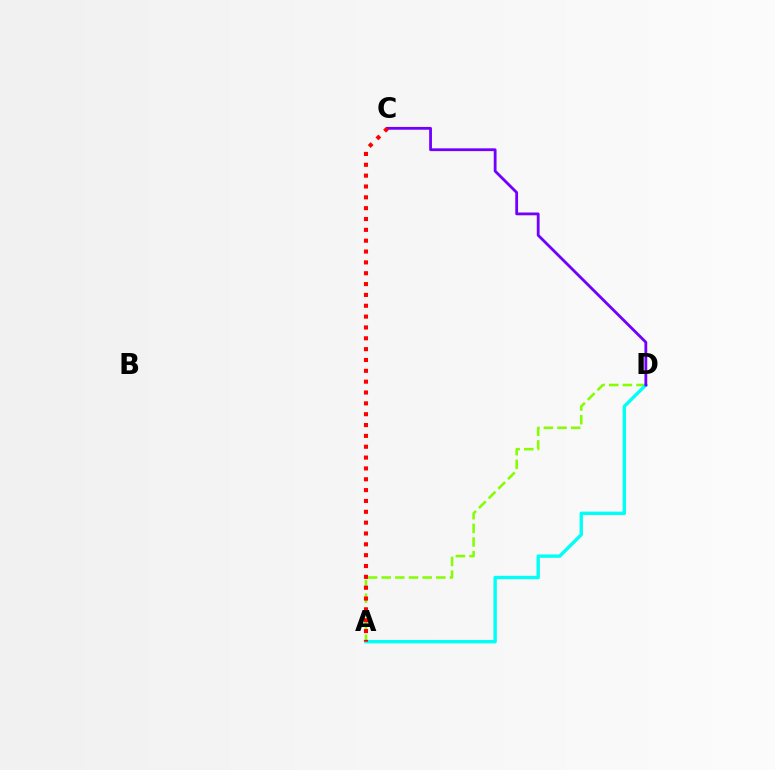{('A', 'D'): [{'color': '#84ff00', 'line_style': 'dashed', 'thickness': 1.86}, {'color': '#00fff6', 'line_style': 'solid', 'thickness': 2.44}], ('C', 'D'): [{'color': '#7200ff', 'line_style': 'solid', 'thickness': 2.02}], ('A', 'C'): [{'color': '#ff0000', 'line_style': 'dotted', 'thickness': 2.95}]}